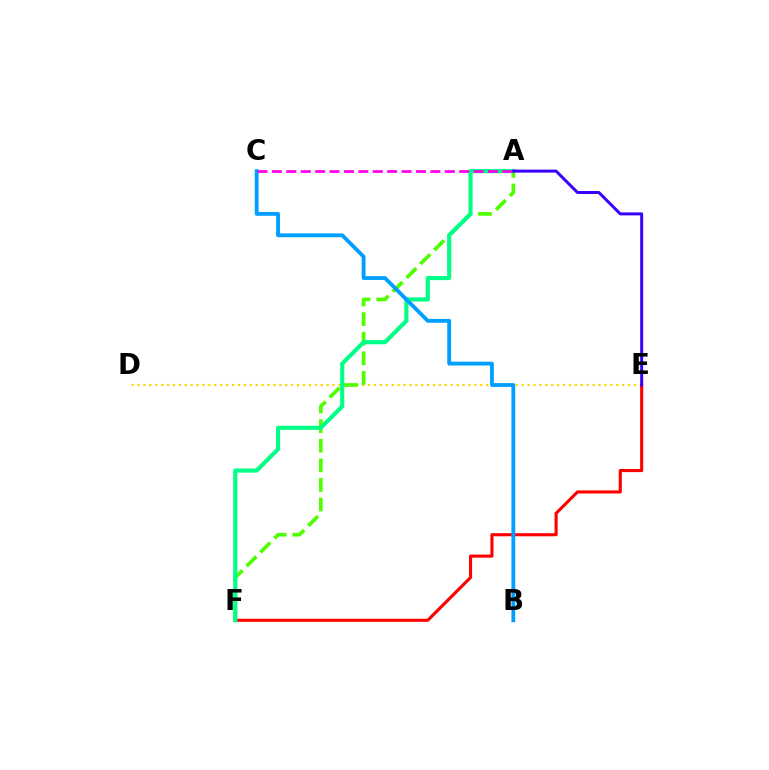{('D', 'E'): [{'color': '#ffd500', 'line_style': 'dotted', 'thickness': 1.61}], ('A', 'F'): [{'color': '#4fff00', 'line_style': 'dashed', 'thickness': 2.66}, {'color': '#00ff86', 'line_style': 'solid', 'thickness': 2.97}], ('E', 'F'): [{'color': '#ff0000', 'line_style': 'solid', 'thickness': 2.23}], ('B', 'C'): [{'color': '#009eff', 'line_style': 'solid', 'thickness': 2.76}], ('A', 'E'): [{'color': '#3700ff', 'line_style': 'solid', 'thickness': 2.14}], ('A', 'C'): [{'color': '#ff00ed', 'line_style': 'dashed', 'thickness': 1.96}]}